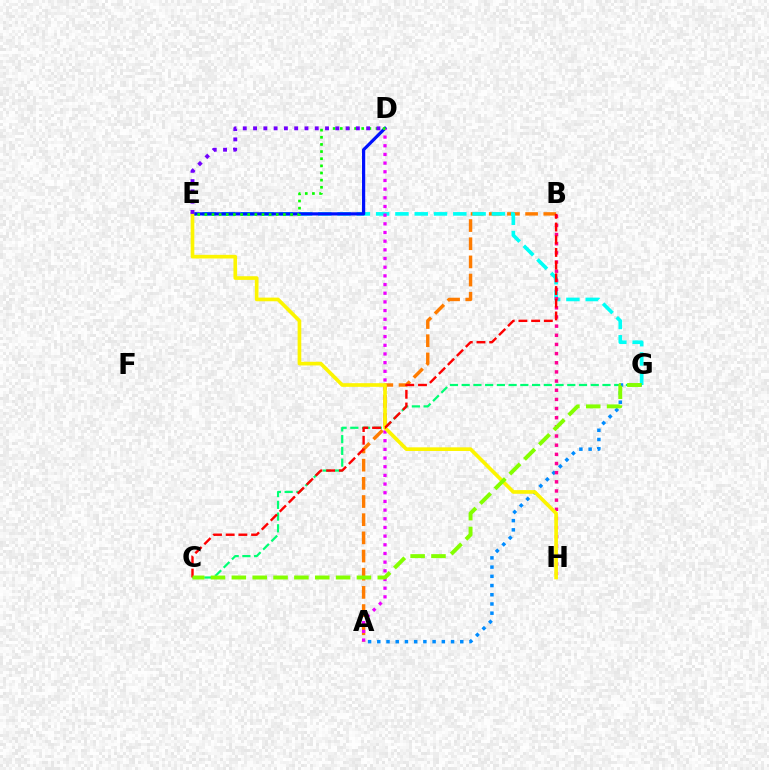{('A', 'B'): [{'color': '#ff7c00', 'line_style': 'dashed', 'thickness': 2.47}], ('C', 'G'): [{'color': '#00ff74', 'line_style': 'dashed', 'thickness': 1.59}, {'color': '#84ff00', 'line_style': 'dashed', 'thickness': 2.83}], ('E', 'G'): [{'color': '#00fff6', 'line_style': 'dashed', 'thickness': 2.62}], ('A', 'G'): [{'color': '#008cff', 'line_style': 'dotted', 'thickness': 2.51}], ('D', 'E'): [{'color': '#0010ff', 'line_style': 'solid', 'thickness': 2.31}, {'color': '#08ff00', 'line_style': 'dotted', 'thickness': 1.94}, {'color': '#7200ff', 'line_style': 'dotted', 'thickness': 2.79}], ('B', 'H'): [{'color': '#ff0094', 'line_style': 'dotted', 'thickness': 2.49}], ('A', 'D'): [{'color': '#ee00ff', 'line_style': 'dotted', 'thickness': 2.36}], ('E', 'H'): [{'color': '#fcf500', 'line_style': 'solid', 'thickness': 2.64}], ('B', 'C'): [{'color': '#ff0000', 'line_style': 'dashed', 'thickness': 1.73}]}